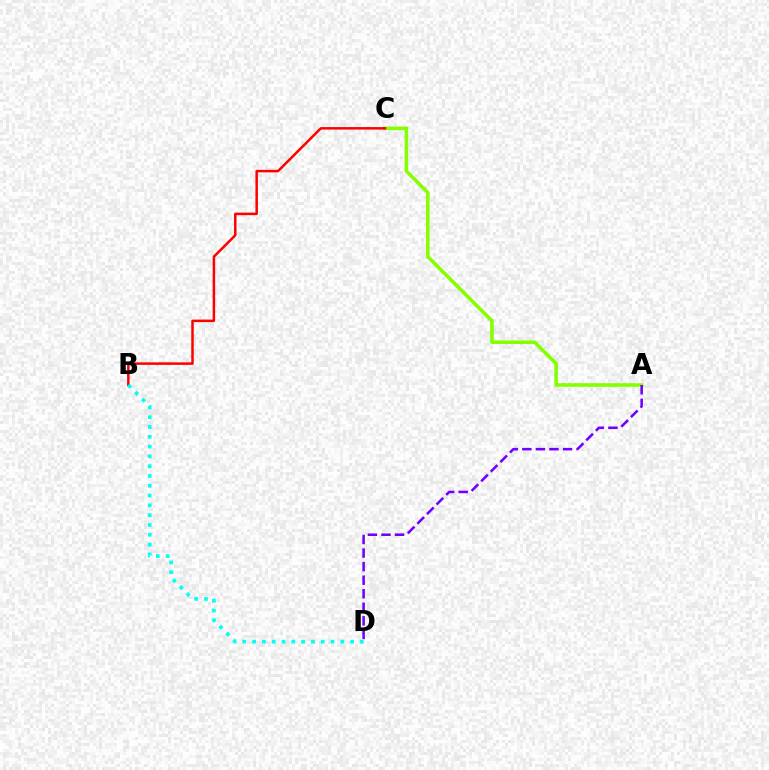{('A', 'C'): [{'color': '#84ff00', 'line_style': 'solid', 'thickness': 2.57}], ('B', 'C'): [{'color': '#ff0000', 'line_style': 'solid', 'thickness': 1.8}], ('B', 'D'): [{'color': '#00fff6', 'line_style': 'dotted', 'thickness': 2.66}], ('A', 'D'): [{'color': '#7200ff', 'line_style': 'dashed', 'thickness': 1.84}]}